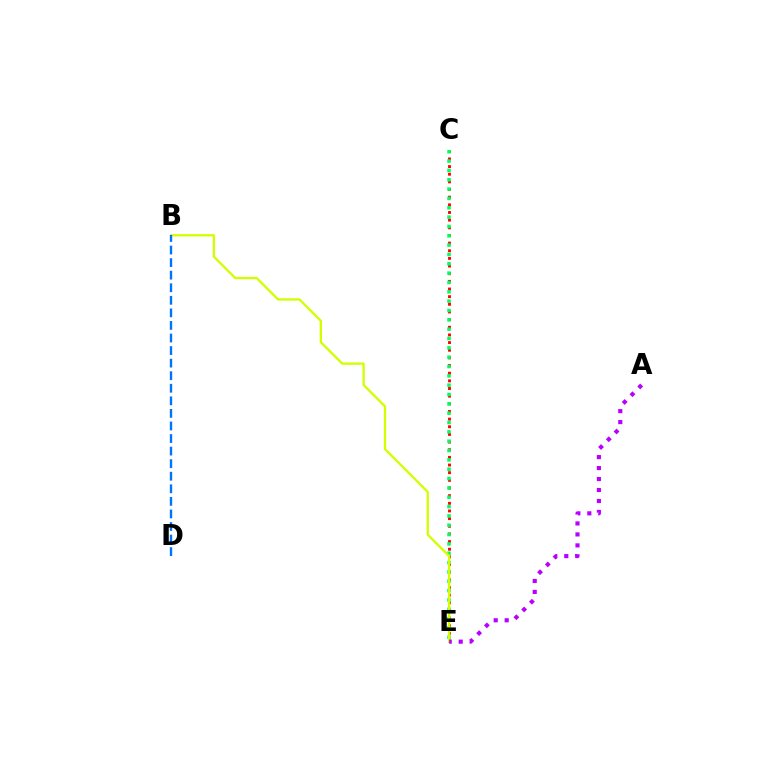{('C', 'E'): [{'color': '#ff0000', 'line_style': 'dotted', 'thickness': 2.08}, {'color': '#00ff5c', 'line_style': 'dotted', 'thickness': 2.54}], ('B', 'E'): [{'color': '#d1ff00', 'line_style': 'solid', 'thickness': 1.67}], ('B', 'D'): [{'color': '#0074ff', 'line_style': 'dashed', 'thickness': 1.71}], ('A', 'E'): [{'color': '#b900ff', 'line_style': 'dotted', 'thickness': 2.98}]}